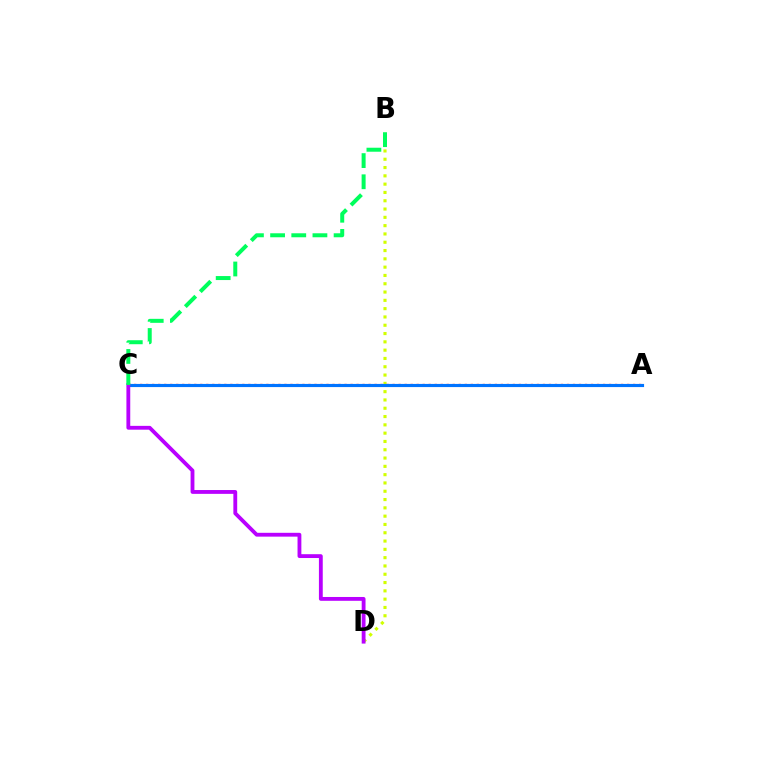{('B', 'D'): [{'color': '#d1ff00', 'line_style': 'dotted', 'thickness': 2.26}], ('A', 'C'): [{'color': '#ff0000', 'line_style': 'dotted', 'thickness': 1.63}, {'color': '#0074ff', 'line_style': 'solid', 'thickness': 2.27}], ('C', 'D'): [{'color': '#b900ff', 'line_style': 'solid', 'thickness': 2.76}], ('B', 'C'): [{'color': '#00ff5c', 'line_style': 'dashed', 'thickness': 2.88}]}